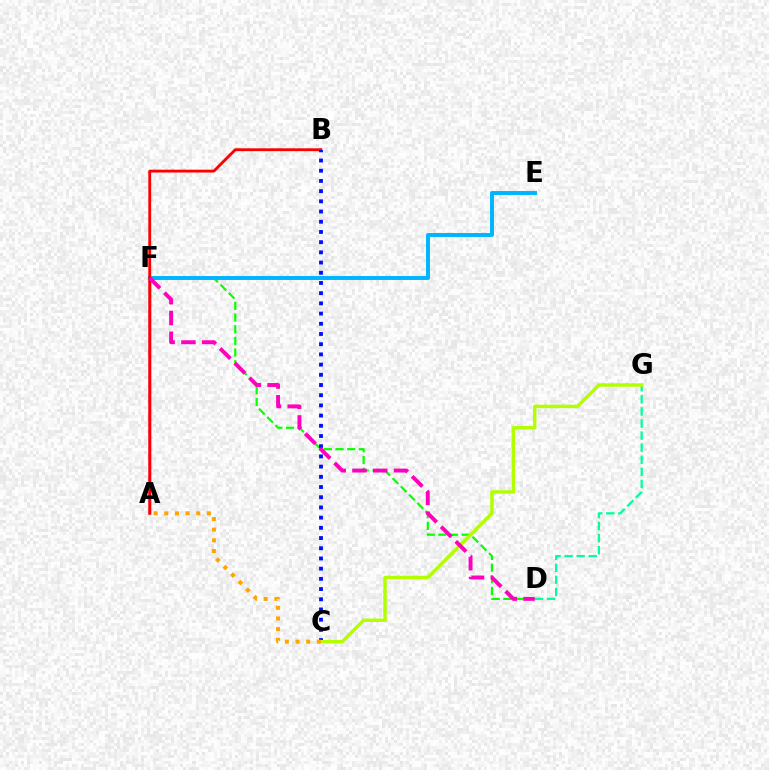{('D', 'F'): [{'color': '#08ff00', 'line_style': 'dashed', 'thickness': 1.58}, {'color': '#ff00bd', 'line_style': 'dashed', 'thickness': 2.82}], ('D', 'G'): [{'color': '#00ff9d', 'line_style': 'dashed', 'thickness': 1.64}], ('E', 'F'): [{'color': '#00b5ff', 'line_style': 'solid', 'thickness': 2.84}], ('A', 'F'): [{'color': '#9b00ff', 'line_style': 'solid', 'thickness': 1.72}], ('A', 'B'): [{'color': '#ff0000', 'line_style': 'solid', 'thickness': 2.05}], ('B', 'C'): [{'color': '#0010ff', 'line_style': 'dotted', 'thickness': 2.77}], ('C', 'G'): [{'color': '#b3ff00', 'line_style': 'solid', 'thickness': 2.49}], ('A', 'C'): [{'color': '#ffa500', 'line_style': 'dotted', 'thickness': 2.9}]}